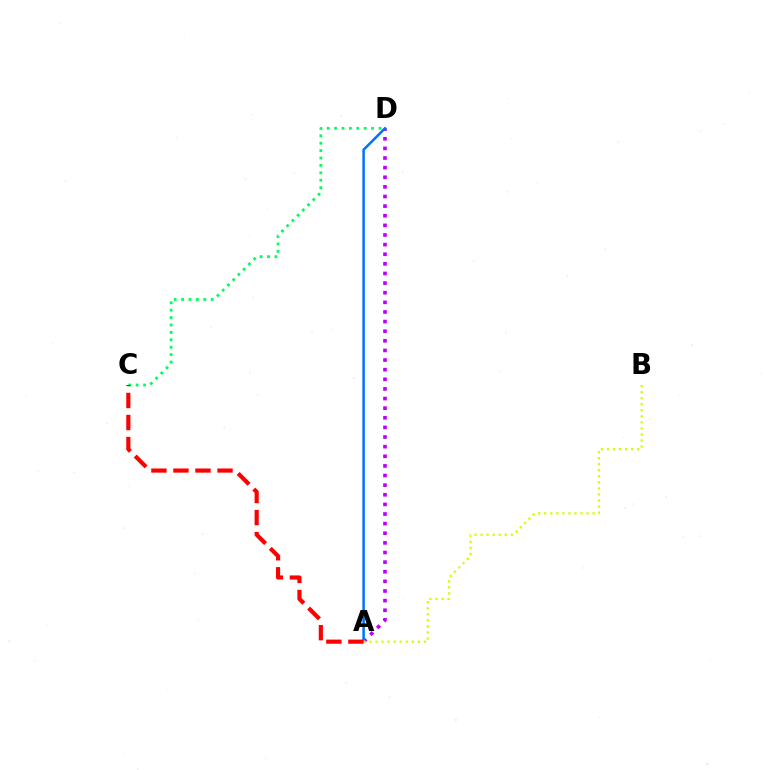{('A', 'D'): [{'color': '#b900ff', 'line_style': 'dotted', 'thickness': 2.61}, {'color': '#0074ff', 'line_style': 'solid', 'thickness': 1.82}], ('C', 'D'): [{'color': '#00ff5c', 'line_style': 'dotted', 'thickness': 2.01}], ('A', 'C'): [{'color': '#ff0000', 'line_style': 'dashed', 'thickness': 2.99}], ('A', 'B'): [{'color': '#d1ff00', 'line_style': 'dotted', 'thickness': 1.64}]}